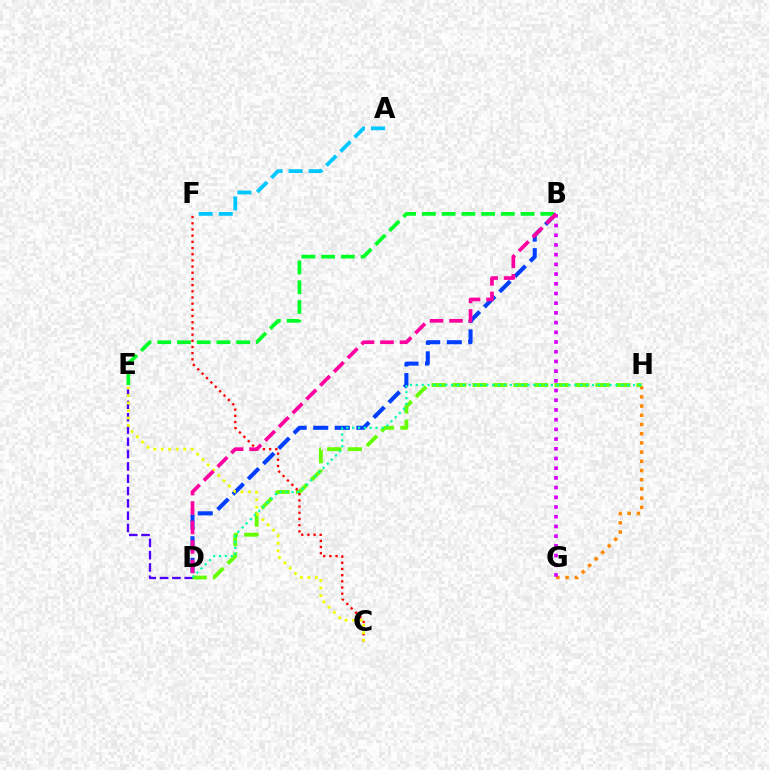{('D', 'E'): [{'color': '#4f00ff', 'line_style': 'dashed', 'thickness': 1.67}], ('G', 'H'): [{'color': '#ff8800', 'line_style': 'dotted', 'thickness': 2.5}], ('B', 'D'): [{'color': '#003fff', 'line_style': 'dashed', 'thickness': 2.93}, {'color': '#ff00a0', 'line_style': 'dashed', 'thickness': 2.64}], ('B', 'G'): [{'color': '#d600ff', 'line_style': 'dotted', 'thickness': 2.64}], ('A', 'F'): [{'color': '#00c7ff', 'line_style': 'dashed', 'thickness': 2.72}], ('D', 'H'): [{'color': '#66ff00', 'line_style': 'dashed', 'thickness': 2.78}, {'color': '#00ffaf', 'line_style': 'dotted', 'thickness': 1.6}], ('C', 'F'): [{'color': '#ff0000', 'line_style': 'dotted', 'thickness': 1.68}], ('B', 'E'): [{'color': '#00ff27', 'line_style': 'dashed', 'thickness': 2.68}], ('C', 'E'): [{'color': '#eeff00', 'line_style': 'dotted', 'thickness': 2.04}]}